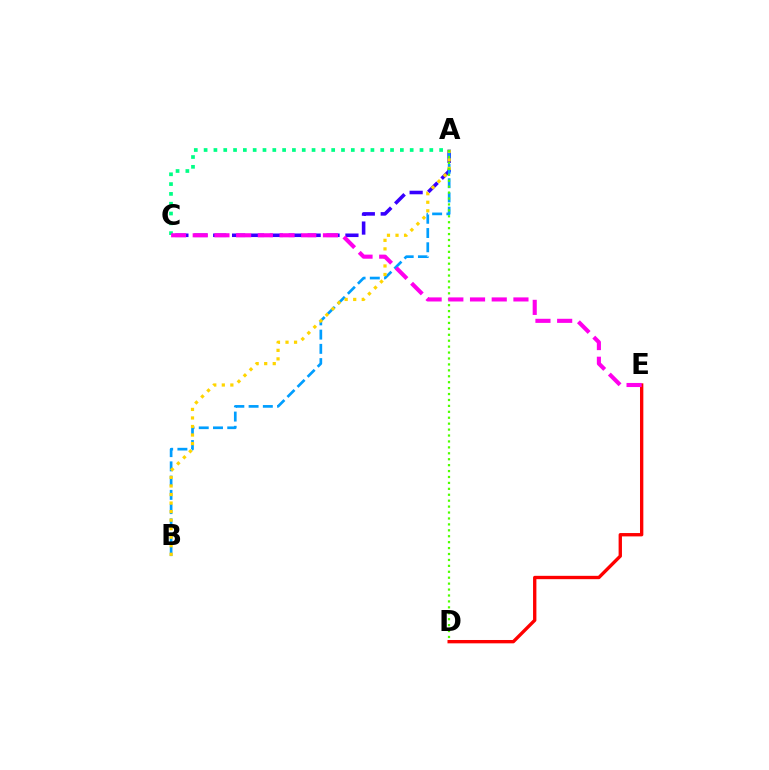{('A', 'C'): [{'color': '#3700ff', 'line_style': 'dashed', 'thickness': 2.57}, {'color': '#00ff86', 'line_style': 'dotted', 'thickness': 2.67}], ('A', 'B'): [{'color': '#009eff', 'line_style': 'dashed', 'thickness': 1.94}, {'color': '#ffd500', 'line_style': 'dotted', 'thickness': 2.32}], ('A', 'D'): [{'color': '#4fff00', 'line_style': 'dotted', 'thickness': 1.61}], ('D', 'E'): [{'color': '#ff0000', 'line_style': 'solid', 'thickness': 2.41}], ('C', 'E'): [{'color': '#ff00ed', 'line_style': 'dashed', 'thickness': 2.95}]}